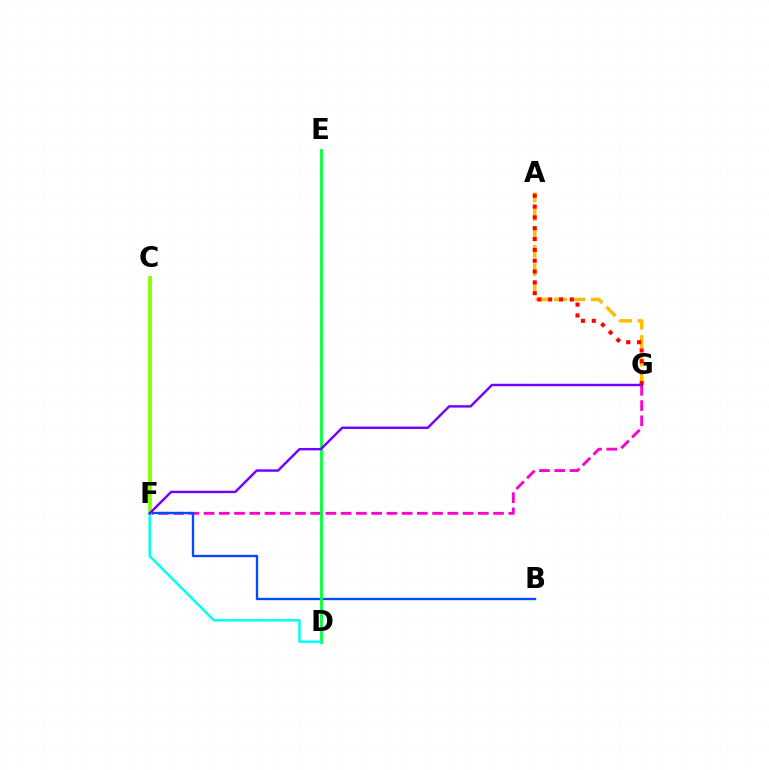{('F', 'G'): [{'color': '#ff00cf', 'line_style': 'dashed', 'thickness': 2.07}, {'color': '#7200ff', 'line_style': 'solid', 'thickness': 1.74}], ('B', 'F'): [{'color': '#004bff', 'line_style': 'solid', 'thickness': 1.68}], ('A', 'G'): [{'color': '#ffbd00', 'line_style': 'dashed', 'thickness': 2.51}, {'color': '#ff0000', 'line_style': 'dotted', 'thickness': 2.94}], ('C', 'F'): [{'color': '#84ff00', 'line_style': 'solid', 'thickness': 2.7}], ('D', 'E'): [{'color': '#00ff39', 'line_style': 'solid', 'thickness': 2.0}], ('D', 'F'): [{'color': '#00fff6', 'line_style': 'solid', 'thickness': 1.77}]}